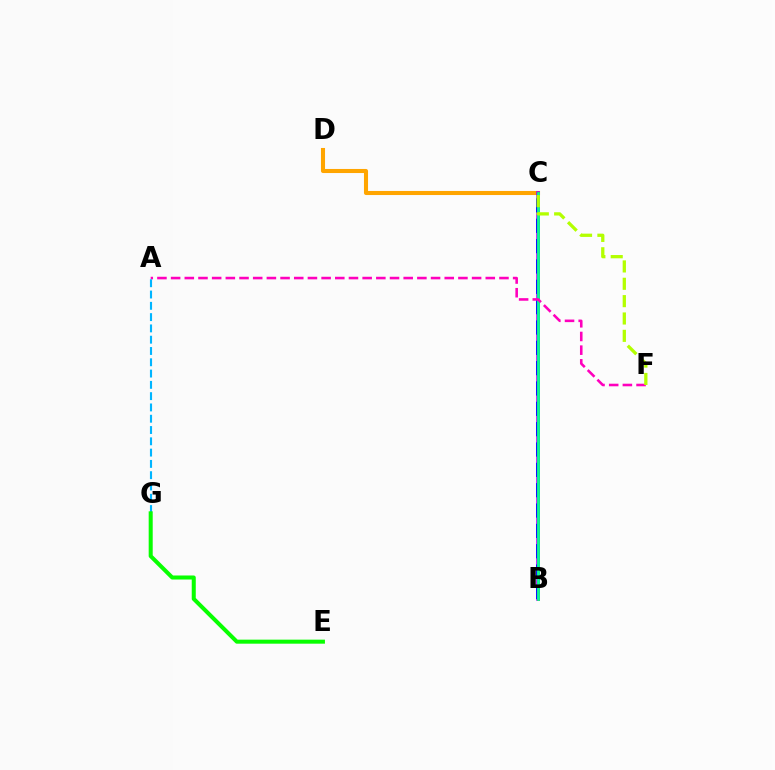{('C', 'D'): [{'color': '#ffa500', 'line_style': 'solid', 'thickness': 2.93}], ('B', 'C'): [{'color': '#9b00ff', 'line_style': 'solid', 'thickness': 2.56}, {'color': '#0010ff', 'line_style': 'dashed', 'thickness': 2.76}, {'color': '#ff0000', 'line_style': 'solid', 'thickness': 2.06}, {'color': '#00ff9d', 'line_style': 'solid', 'thickness': 2.01}], ('A', 'F'): [{'color': '#ff00bd', 'line_style': 'dashed', 'thickness': 1.86}], ('A', 'G'): [{'color': '#00b5ff', 'line_style': 'dashed', 'thickness': 1.53}], ('E', 'G'): [{'color': '#08ff00', 'line_style': 'solid', 'thickness': 2.9}], ('C', 'F'): [{'color': '#b3ff00', 'line_style': 'dashed', 'thickness': 2.36}]}